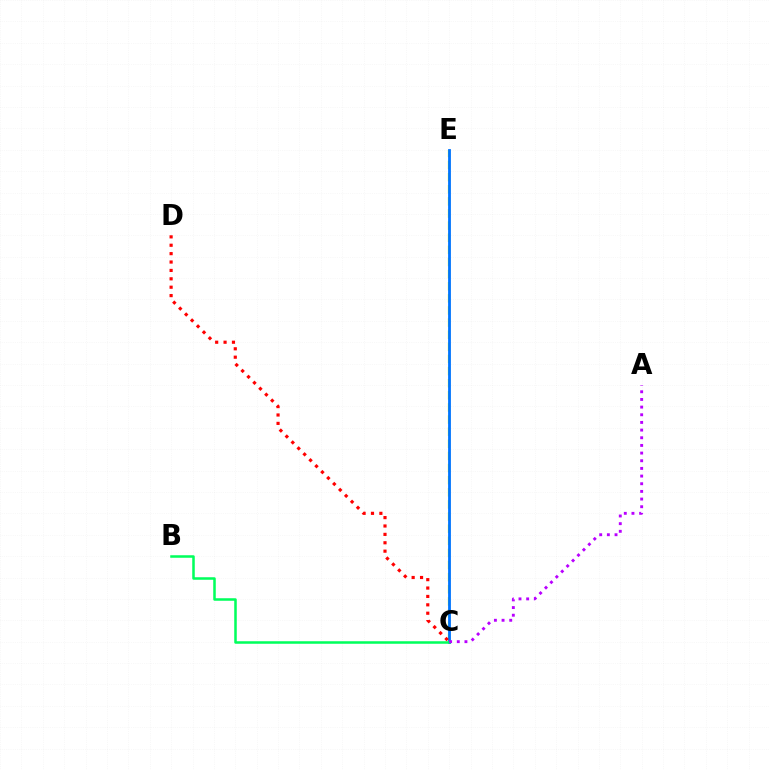{('C', 'E'): [{'color': '#d1ff00', 'line_style': 'dashed', 'thickness': 1.65}, {'color': '#0074ff', 'line_style': 'solid', 'thickness': 2.02}], ('B', 'C'): [{'color': '#00ff5c', 'line_style': 'solid', 'thickness': 1.82}], ('A', 'C'): [{'color': '#b900ff', 'line_style': 'dotted', 'thickness': 2.08}], ('C', 'D'): [{'color': '#ff0000', 'line_style': 'dotted', 'thickness': 2.28}]}